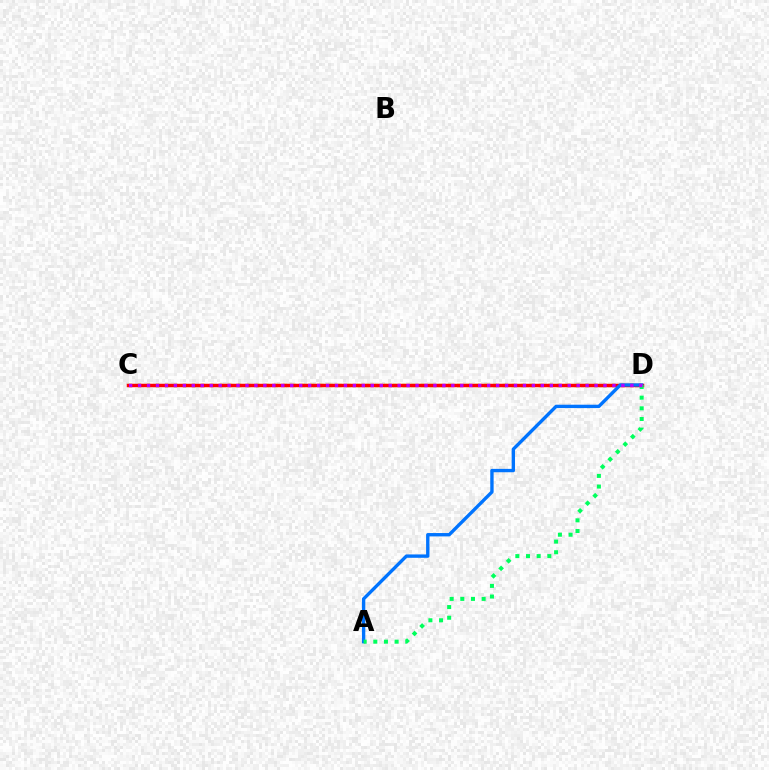{('C', 'D'): [{'color': '#d1ff00', 'line_style': 'dotted', 'thickness': 2.48}, {'color': '#ff0000', 'line_style': 'solid', 'thickness': 2.5}, {'color': '#b900ff', 'line_style': 'dotted', 'thickness': 2.43}], ('A', 'D'): [{'color': '#0074ff', 'line_style': 'solid', 'thickness': 2.42}, {'color': '#00ff5c', 'line_style': 'dotted', 'thickness': 2.9}]}